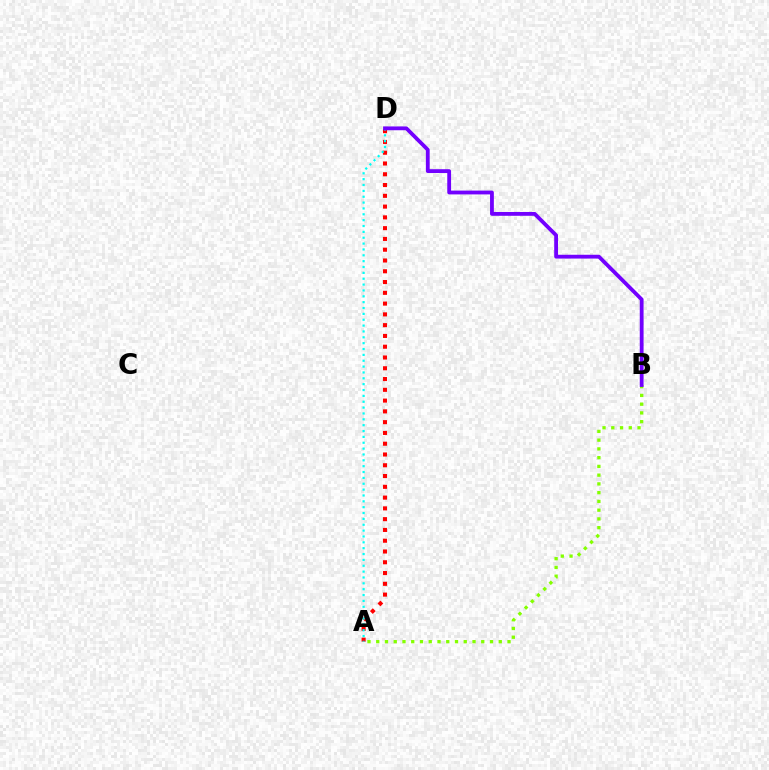{('A', 'B'): [{'color': '#84ff00', 'line_style': 'dotted', 'thickness': 2.38}], ('A', 'D'): [{'color': '#ff0000', 'line_style': 'dotted', 'thickness': 2.93}, {'color': '#00fff6', 'line_style': 'dotted', 'thickness': 1.59}], ('B', 'D'): [{'color': '#7200ff', 'line_style': 'solid', 'thickness': 2.75}]}